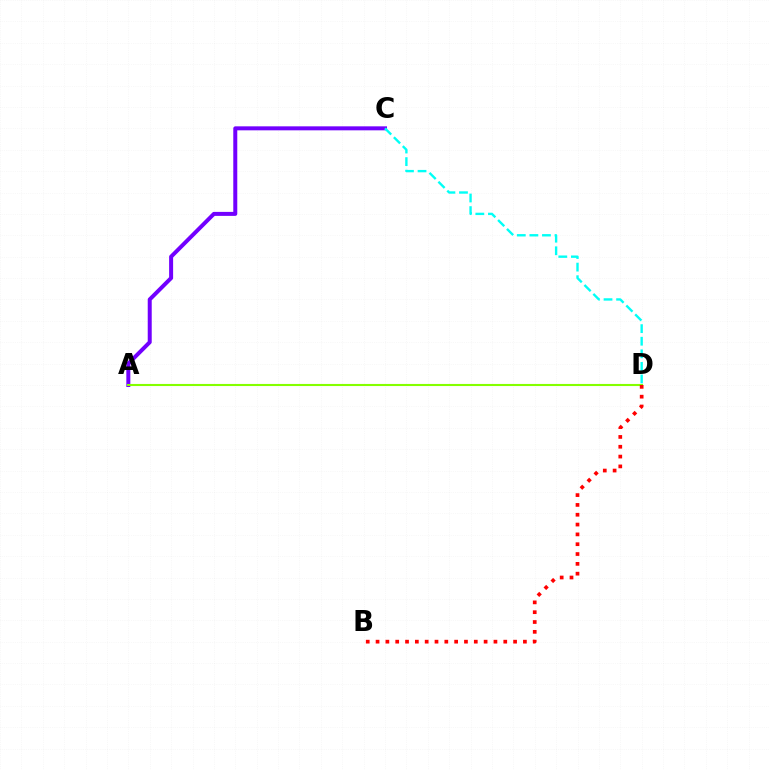{('A', 'C'): [{'color': '#7200ff', 'line_style': 'solid', 'thickness': 2.87}], ('C', 'D'): [{'color': '#00fff6', 'line_style': 'dashed', 'thickness': 1.71}], ('A', 'D'): [{'color': '#84ff00', 'line_style': 'solid', 'thickness': 1.51}], ('B', 'D'): [{'color': '#ff0000', 'line_style': 'dotted', 'thickness': 2.67}]}